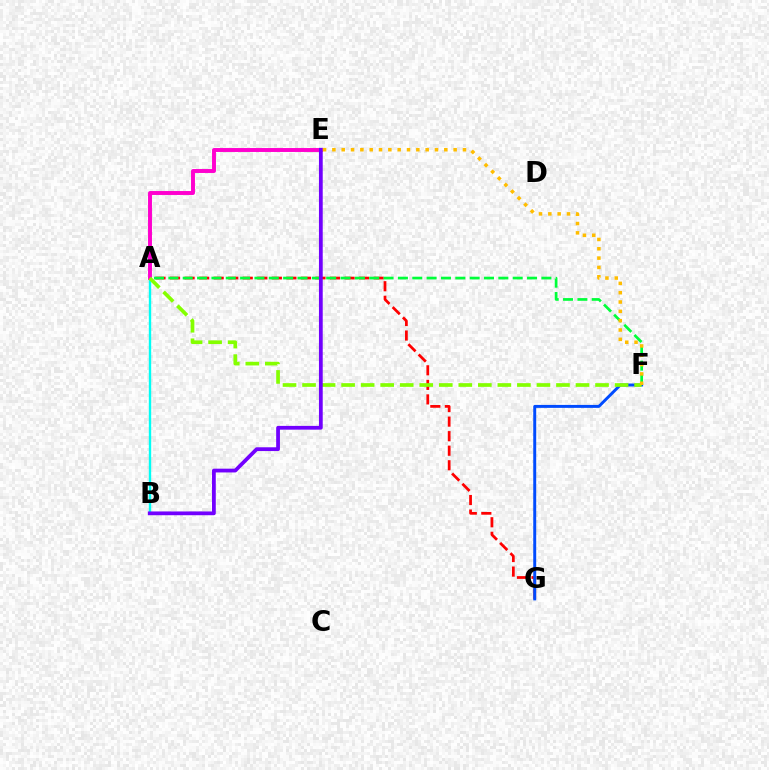{('A', 'G'): [{'color': '#ff0000', 'line_style': 'dashed', 'thickness': 1.98}], ('F', 'G'): [{'color': '#004bff', 'line_style': 'solid', 'thickness': 2.13}], ('A', 'B'): [{'color': '#00fff6', 'line_style': 'solid', 'thickness': 1.71}], ('A', 'E'): [{'color': '#ff00cf', 'line_style': 'solid', 'thickness': 2.83}], ('A', 'F'): [{'color': '#00ff39', 'line_style': 'dashed', 'thickness': 1.95}, {'color': '#84ff00', 'line_style': 'dashed', 'thickness': 2.65}], ('B', 'E'): [{'color': '#7200ff', 'line_style': 'solid', 'thickness': 2.71}], ('E', 'F'): [{'color': '#ffbd00', 'line_style': 'dotted', 'thickness': 2.53}]}